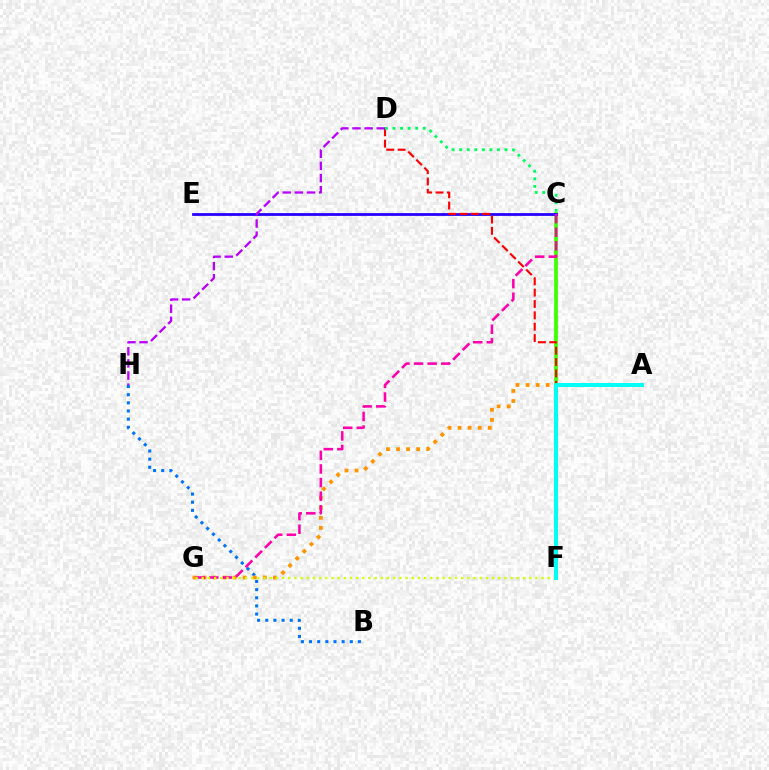{('C', 'F'): [{'color': '#3dff00', 'line_style': 'solid', 'thickness': 2.68}], ('B', 'H'): [{'color': '#0074ff', 'line_style': 'dotted', 'thickness': 2.21}], ('A', 'G'): [{'color': '#ff9400', 'line_style': 'dotted', 'thickness': 2.73}], ('C', 'E'): [{'color': '#2500ff', 'line_style': 'solid', 'thickness': 2.0}], ('C', 'G'): [{'color': '#ff00ac', 'line_style': 'dashed', 'thickness': 1.85}], ('D', 'F'): [{'color': '#ff0000', 'line_style': 'dashed', 'thickness': 1.54}], ('F', 'G'): [{'color': '#d1ff00', 'line_style': 'dotted', 'thickness': 1.68}], ('D', 'H'): [{'color': '#b900ff', 'line_style': 'dashed', 'thickness': 1.65}], ('C', 'D'): [{'color': '#00ff5c', 'line_style': 'dotted', 'thickness': 2.05}], ('A', 'F'): [{'color': '#00fff6', 'line_style': 'solid', 'thickness': 2.85}]}